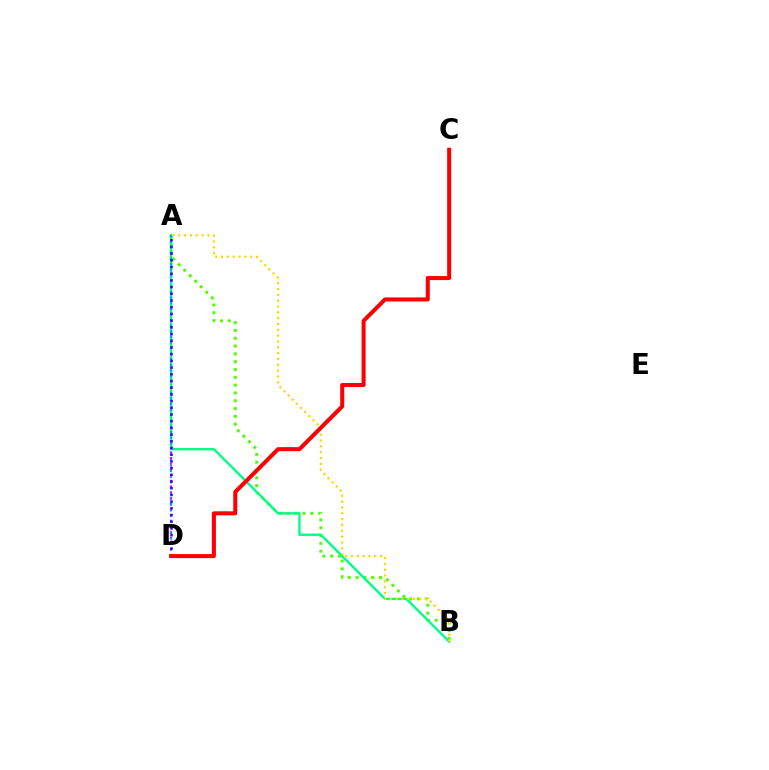{('A', 'B'): [{'color': '#4fff00', 'line_style': 'dotted', 'thickness': 2.12}, {'color': '#00ff86', 'line_style': 'solid', 'thickness': 1.7}, {'color': '#ffd500', 'line_style': 'dotted', 'thickness': 1.59}], ('A', 'D'): [{'color': '#ff00ed', 'line_style': 'dotted', 'thickness': 1.55}, {'color': '#009eff', 'line_style': 'dotted', 'thickness': 1.52}, {'color': '#3700ff', 'line_style': 'dotted', 'thickness': 1.82}], ('C', 'D'): [{'color': '#ff0000', 'line_style': 'solid', 'thickness': 2.89}]}